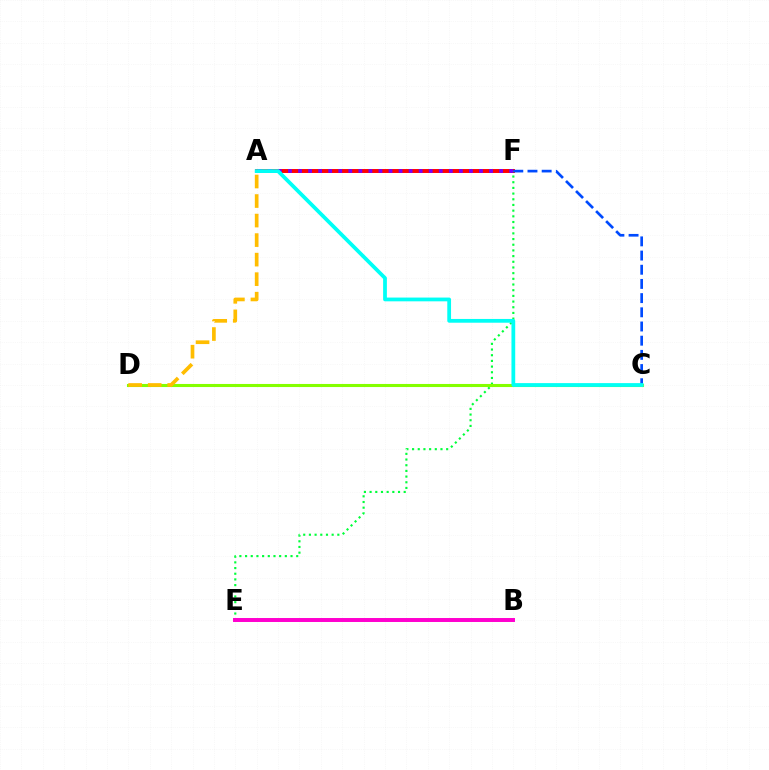{('A', 'F'): [{'color': '#ff0000', 'line_style': 'solid', 'thickness': 2.83}, {'color': '#7200ff', 'line_style': 'dotted', 'thickness': 2.73}], ('E', 'F'): [{'color': '#00ff39', 'line_style': 'dotted', 'thickness': 1.54}], ('B', 'E'): [{'color': '#ff00cf', 'line_style': 'solid', 'thickness': 2.85}], ('C', 'D'): [{'color': '#84ff00', 'line_style': 'solid', 'thickness': 2.21}], ('A', 'D'): [{'color': '#ffbd00', 'line_style': 'dashed', 'thickness': 2.65}], ('C', 'F'): [{'color': '#004bff', 'line_style': 'dashed', 'thickness': 1.93}], ('A', 'C'): [{'color': '#00fff6', 'line_style': 'solid', 'thickness': 2.71}]}